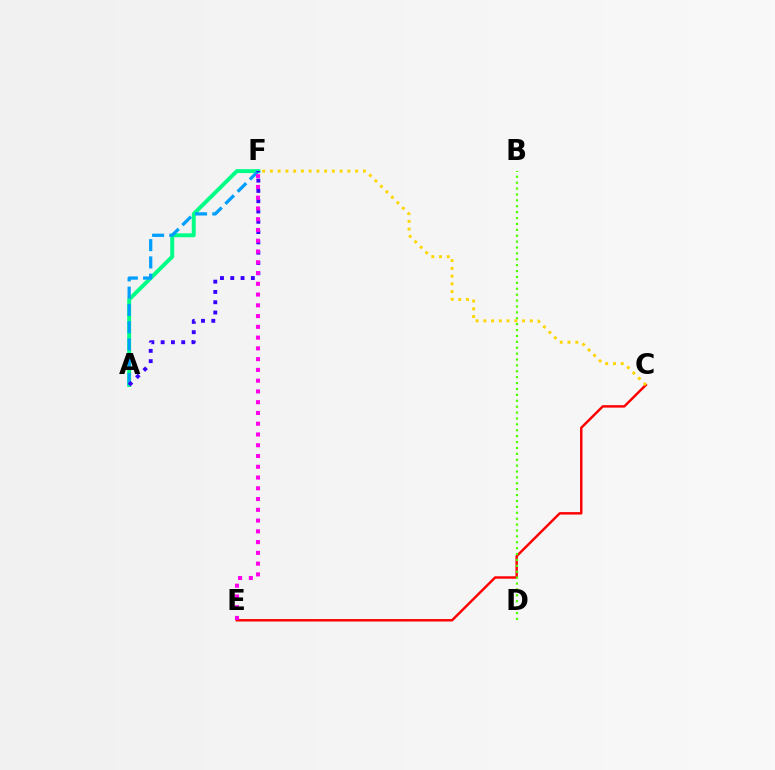{('C', 'E'): [{'color': '#ff0000', 'line_style': 'solid', 'thickness': 1.76}], ('A', 'F'): [{'color': '#00ff86', 'line_style': 'solid', 'thickness': 2.83}, {'color': '#009eff', 'line_style': 'dashed', 'thickness': 2.34}, {'color': '#3700ff', 'line_style': 'dotted', 'thickness': 2.8}], ('B', 'D'): [{'color': '#4fff00', 'line_style': 'dotted', 'thickness': 1.6}], ('C', 'F'): [{'color': '#ffd500', 'line_style': 'dotted', 'thickness': 2.11}], ('E', 'F'): [{'color': '#ff00ed', 'line_style': 'dotted', 'thickness': 2.92}]}